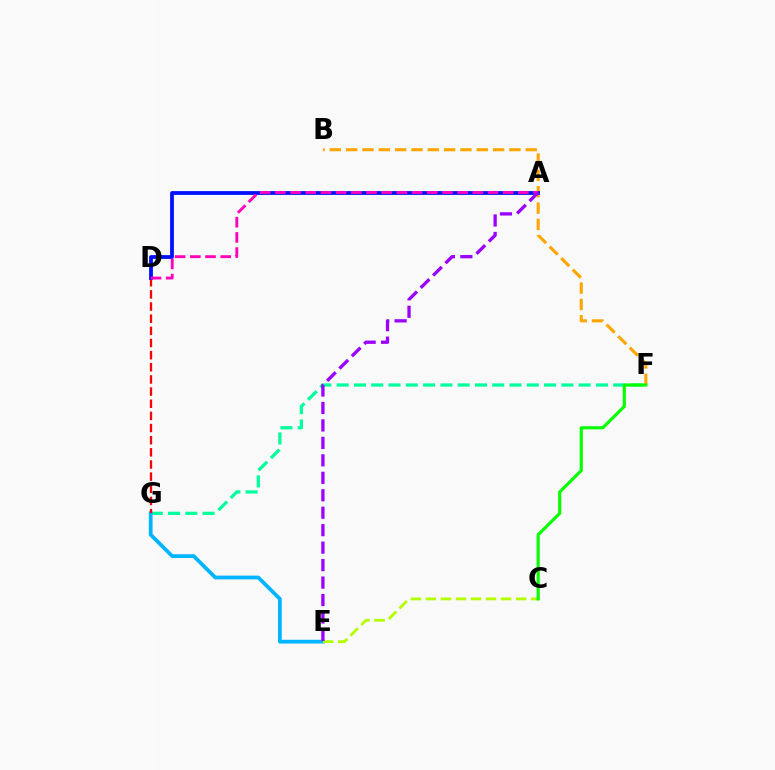{('F', 'G'): [{'color': '#00ff9d', 'line_style': 'dashed', 'thickness': 2.35}], ('B', 'F'): [{'color': '#ffa500', 'line_style': 'dashed', 'thickness': 2.22}], ('E', 'G'): [{'color': '#00b5ff', 'line_style': 'solid', 'thickness': 2.71}], ('D', 'G'): [{'color': '#ff0000', 'line_style': 'dashed', 'thickness': 1.65}], ('A', 'D'): [{'color': '#0010ff', 'line_style': 'solid', 'thickness': 2.73}, {'color': '#ff00bd', 'line_style': 'dashed', 'thickness': 2.06}], ('C', 'E'): [{'color': '#b3ff00', 'line_style': 'dashed', 'thickness': 2.04}], ('C', 'F'): [{'color': '#08ff00', 'line_style': 'solid', 'thickness': 2.27}], ('A', 'E'): [{'color': '#9b00ff', 'line_style': 'dashed', 'thickness': 2.37}]}